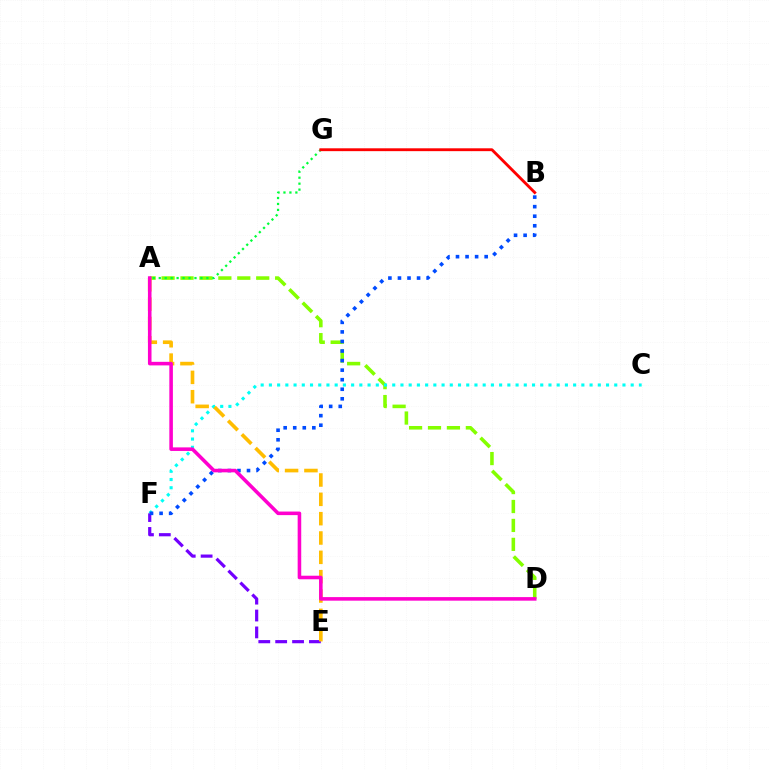{('A', 'D'): [{'color': '#84ff00', 'line_style': 'dashed', 'thickness': 2.57}, {'color': '#ff00cf', 'line_style': 'solid', 'thickness': 2.57}], ('C', 'F'): [{'color': '#00fff6', 'line_style': 'dotted', 'thickness': 2.23}], ('A', 'G'): [{'color': '#00ff39', 'line_style': 'dotted', 'thickness': 1.62}], ('E', 'F'): [{'color': '#7200ff', 'line_style': 'dashed', 'thickness': 2.29}], ('B', 'G'): [{'color': '#ff0000', 'line_style': 'solid', 'thickness': 2.05}], ('A', 'E'): [{'color': '#ffbd00', 'line_style': 'dashed', 'thickness': 2.63}], ('B', 'F'): [{'color': '#004bff', 'line_style': 'dotted', 'thickness': 2.6}]}